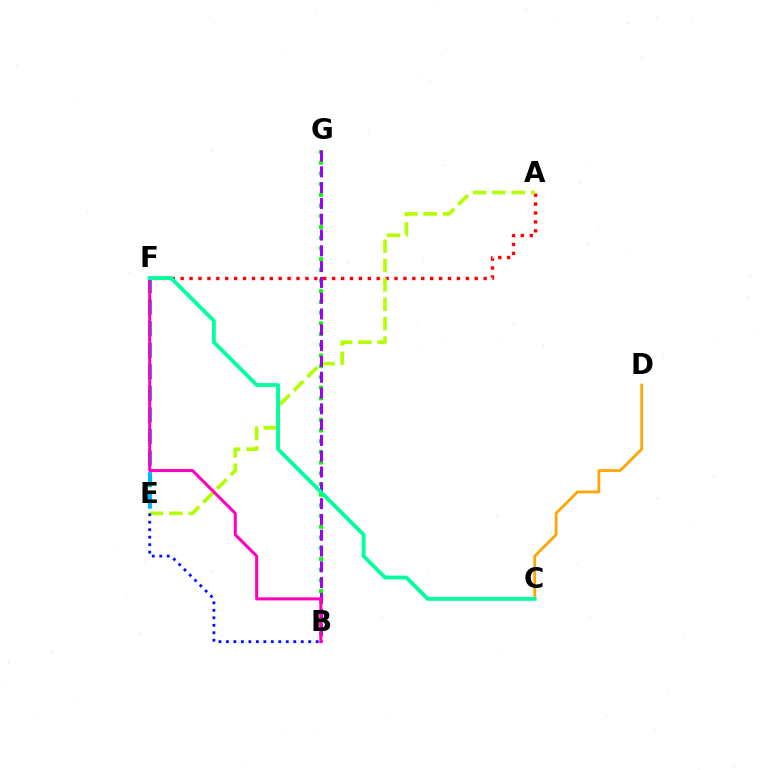{('A', 'F'): [{'color': '#ff0000', 'line_style': 'dotted', 'thickness': 2.42}], ('E', 'F'): [{'color': '#00b5ff', 'line_style': 'dashed', 'thickness': 2.93}], ('B', 'G'): [{'color': '#08ff00', 'line_style': 'dotted', 'thickness': 2.91}, {'color': '#9b00ff', 'line_style': 'dashed', 'thickness': 2.15}], ('A', 'E'): [{'color': '#b3ff00', 'line_style': 'dashed', 'thickness': 2.63}], ('B', 'E'): [{'color': '#0010ff', 'line_style': 'dotted', 'thickness': 2.03}], ('B', 'F'): [{'color': '#ff00bd', 'line_style': 'solid', 'thickness': 2.18}], ('C', 'D'): [{'color': '#ffa500', 'line_style': 'solid', 'thickness': 1.99}], ('C', 'F'): [{'color': '#00ff9d', 'line_style': 'solid', 'thickness': 2.75}]}